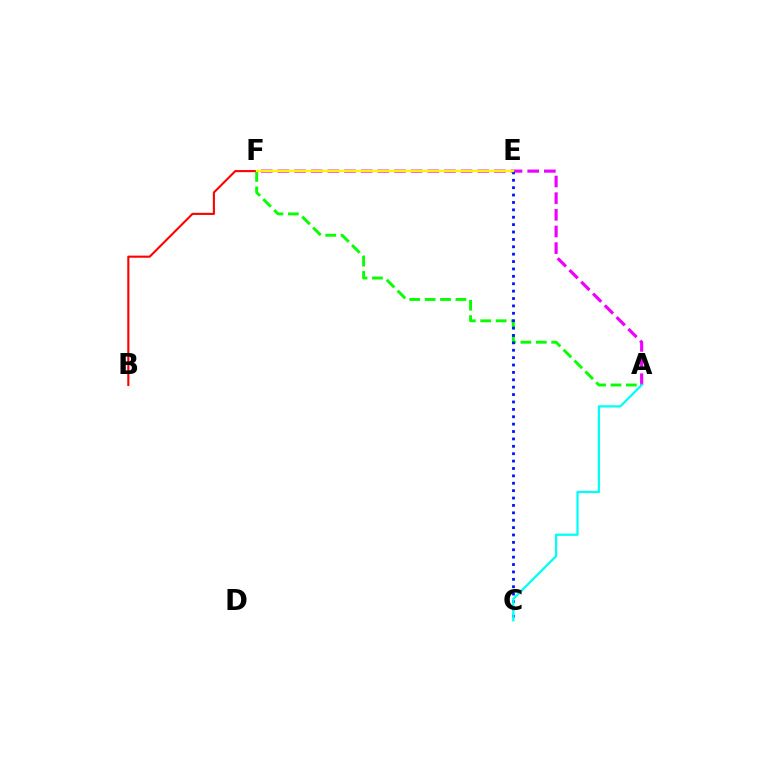{('A', 'F'): [{'color': '#ee00ff', 'line_style': 'dashed', 'thickness': 2.26}, {'color': '#08ff00', 'line_style': 'dashed', 'thickness': 2.09}], ('C', 'E'): [{'color': '#0010ff', 'line_style': 'dotted', 'thickness': 2.01}], ('B', 'F'): [{'color': '#ff0000', 'line_style': 'solid', 'thickness': 1.52}], ('E', 'F'): [{'color': '#fcf500', 'line_style': 'solid', 'thickness': 1.68}], ('A', 'C'): [{'color': '#00fff6', 'line_style': 'solid', 'thickness': 1.64}]}